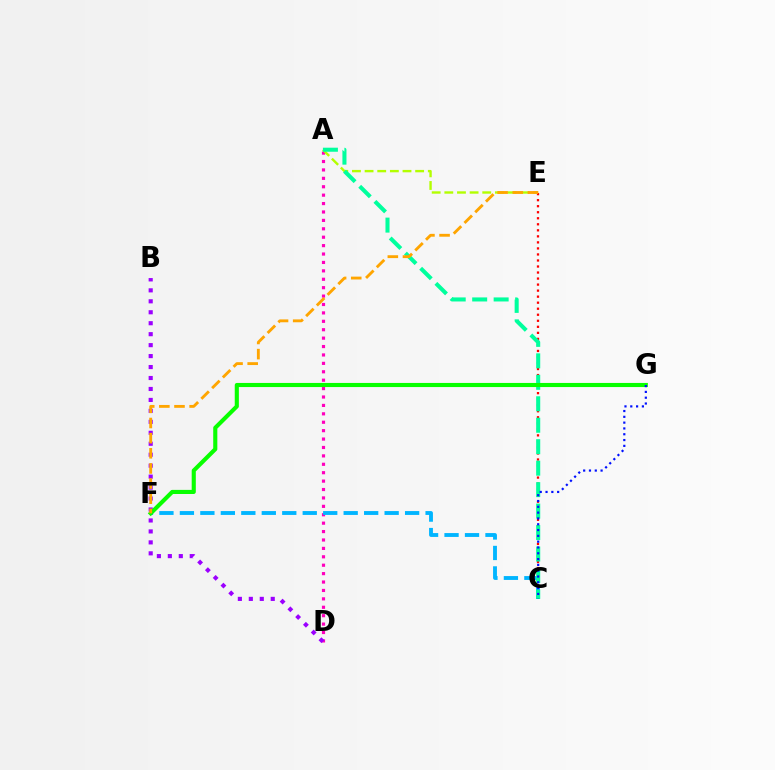{('A', 'D'): [{'color': '#ff00bd', 'line_style': 'dotted', 'thickness': 2.29}], ('A', 'E'): [{'color': '#b3ff00', 'line_style': 'dashed', 'thickness': 1.72}], ('B', 'D'): [{'color': '#9b00ff', 'line_style': 'dotted', 'thickness': 2.98}], ('C', 'E'): [{'color': '#ff0000', 'line_style': 'dotted', 'thickness': 1.64}], ('C', 'F'): [{'color': '#00b5ff', 'line_style': 'dashed', 'thickness': 2.78}], ('A', 'C'): [{'color': '#00ff9d', 'line_style': 'dashed', 'thickness': 2.92}], ('F', 'G'): [{'color': '#08ff00', 'line_style': 'solid', 'thickness': 2.96}], ('C', 'G'): [{'color': '#0010ff', 'line_style': 'dotted', 'thickness': 1.58}], ('E', 'F'): [{'color': '#ffa500', 'line_style': 'dashed', 'thickness': 2.06}]}